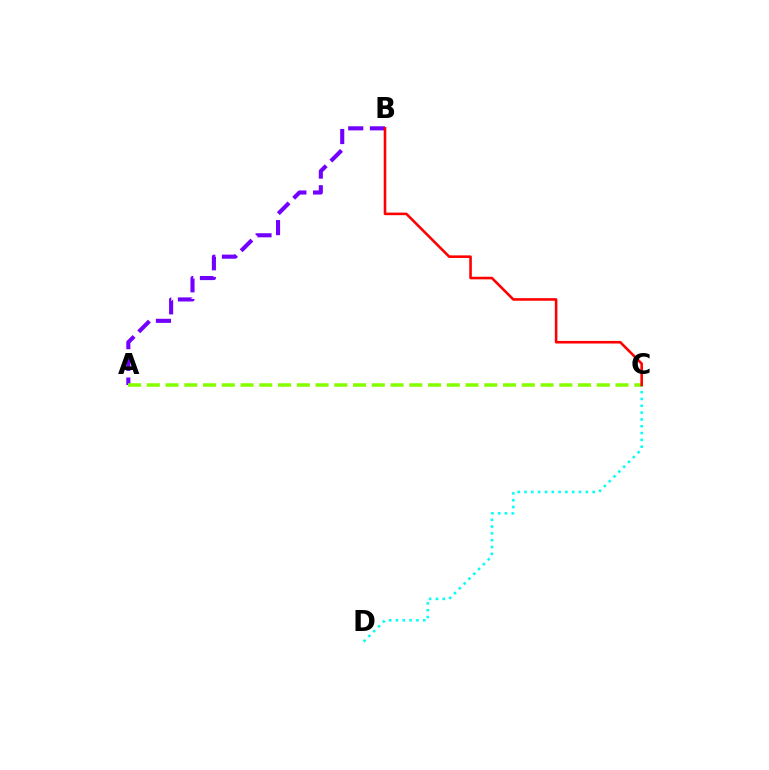{('A', 'B'): [{'color': '#7200ff', 'line_style': 'dashed', 'thickness': 2.95}], ('C', 'D'): [{'color': '#00fff6', 'line_style': 'dotted', 'thickness': 1.85}], ('A', 'C'): [{'color': '#84ff00', 'line_style': 'dashed', 'thickness': 2.55}], ('B', 'C'): [{'color': '#ff0000', 'line_style': 'solid', 'thickness': 1.86}]}